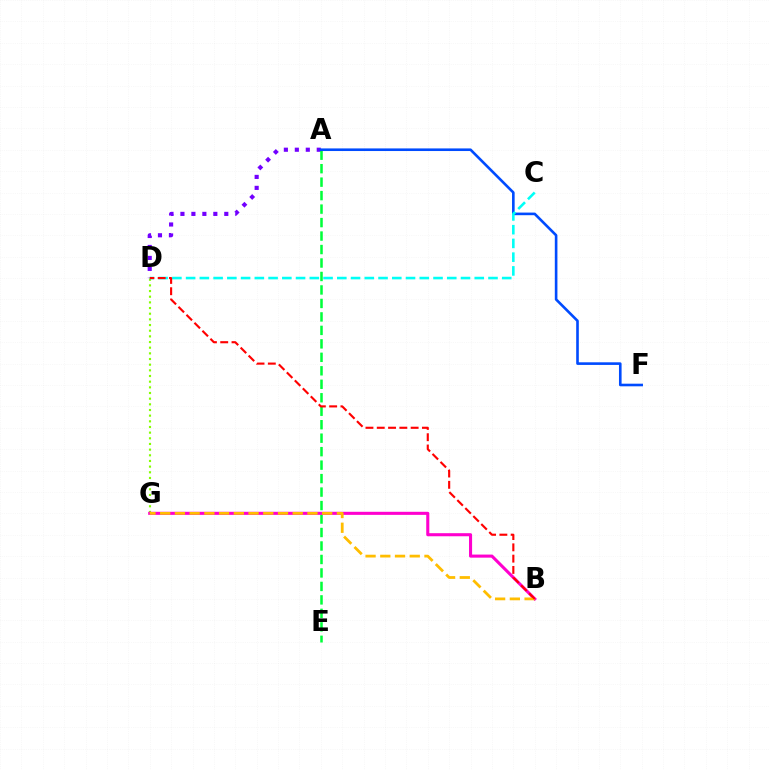{('D', 'G'): [{'color': '#84ff00', 'line_style': 'dotted', 'thickness': 1.54}], ('A', 'D'): [{'color': '#7200ff', 'line_style': 'dotted', 'thickness': 2.98}], ('A', 'E'): [{'color': '#00ff39', 'line_style': 'dashed', 'thickness': 1.83}], ('A', 'F'): [{'color': '#004bff', 'line_style': 'solid', 'thickness': 1.89}], ('B', 'G'): [{'color': '#ff00cf', 'line_style': 'solid', 'thickness': 2.22}, {'color': '#ffbd00', 'line_style': 'dashed', 'thickness': 2.0}], ('C', 'D'): [{'color': '#00fff6', 'line_style': 'dashed', 'thickness': 1.87}], ('B', 'D'): [{'color': '#ff0000', 'line_style': 'dashed', 'thickness': 1.53}]}